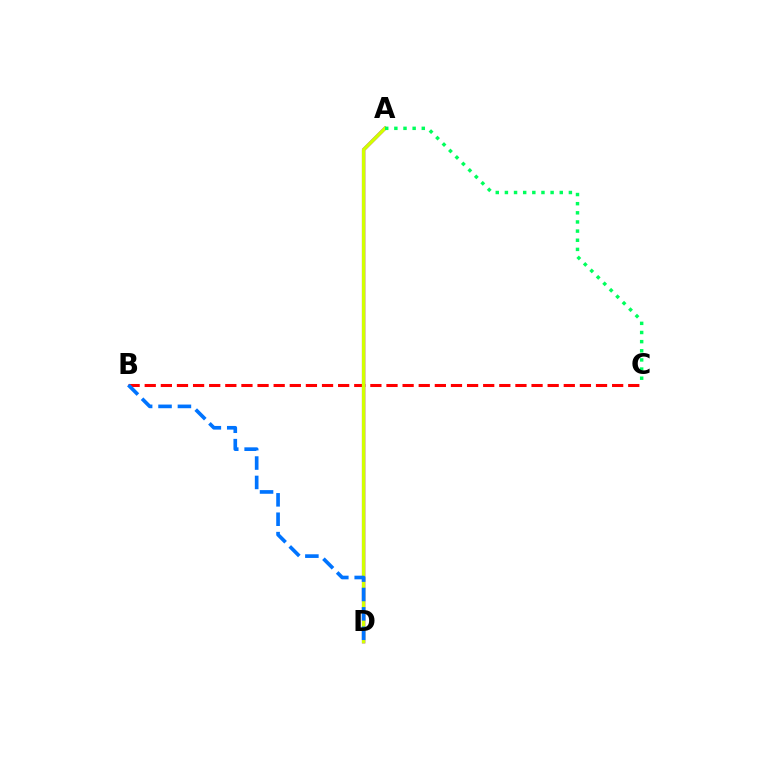{('B', 'C'): [{'color': '#ff0000', 'line_style': 'dashed', 'thickness': 2.19}], ('A', 'D'): [{'color': '#b900ff', 'line_style': 'solid', 'thickness': 2.42}, {'color': '#d1ff00', 'line_style': 'solid', 'thickness': 2.47}], ('A', 'C'): [{'color': '#00ff5c', 'line_style': 'dotted', 'thickness': 2.48}], ('B', 'D'): [{'color': '#0074ff', 'line_style': 'dashed', 'thickness': 2.63}]}